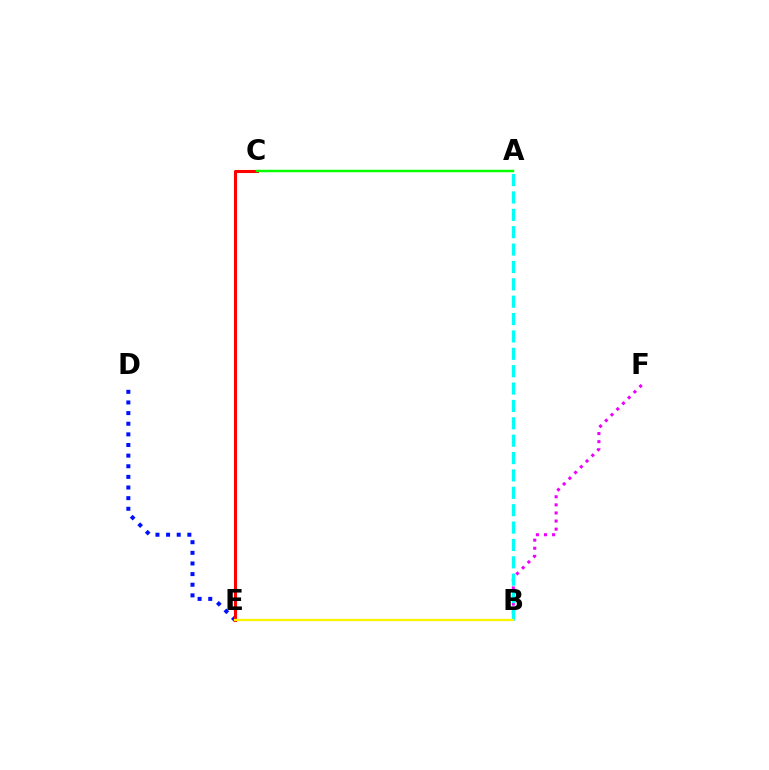{('D', 'E'): [{'color': '#0010ff', 'line_style': 'dotted', 'thickness': 2.89}], ('C', 'E'): [{'color': '#ff0000', 'line_style': 'solid', 'thickness': 2.21}], ('B', 'F'): [{'color': '#ee00ff', 'line_style': 'dotted', 'thickness': 2.2}], ('A', 'B'): [{'color': '#00fff6', 'line_style': 'dashed', 'thickness': 2.36}], ('A', 'C'): [{'color': '#08ff00', 'line_style': 'solid', 'thickness': 1.78}], ('B', 'E'): [{'color': '#fcf500', 'line_style': 'solid', 'thickness': 1.66}]}